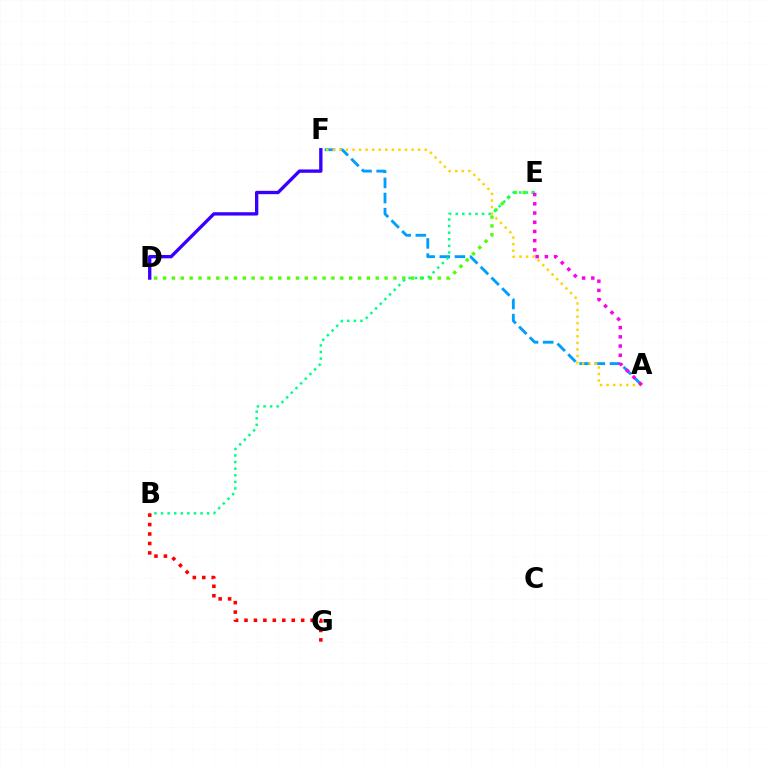{('A', 'F'): [{'color': '#009eff', 'line_style': 'dashed', 'thickness': 2.06}, {'color': '#ffd500', 'line_style': 'dotted', 'thickness': 1.78}], ('D', 'E'): [{'color': '#4fff00', 'line_style': 'dotted', 'thickness': 2.41}], ('B', 'E'): [{'color': '#00ff86', 'line_style': 'dotted', 'thickness': 1.79}], ('A', 'E'): [{'color': '#ff00ed', 'line_style': 'dotted', 'thickness': 2.5}], ('D', 'F'): [{'color': '#3700ff', 'line_style': 'solid', 'thickness': 2.41}], ('B', 'G'): [{'color': '#ff0000', 'line_style': 'dotted', 'thickness': 2.57}]}